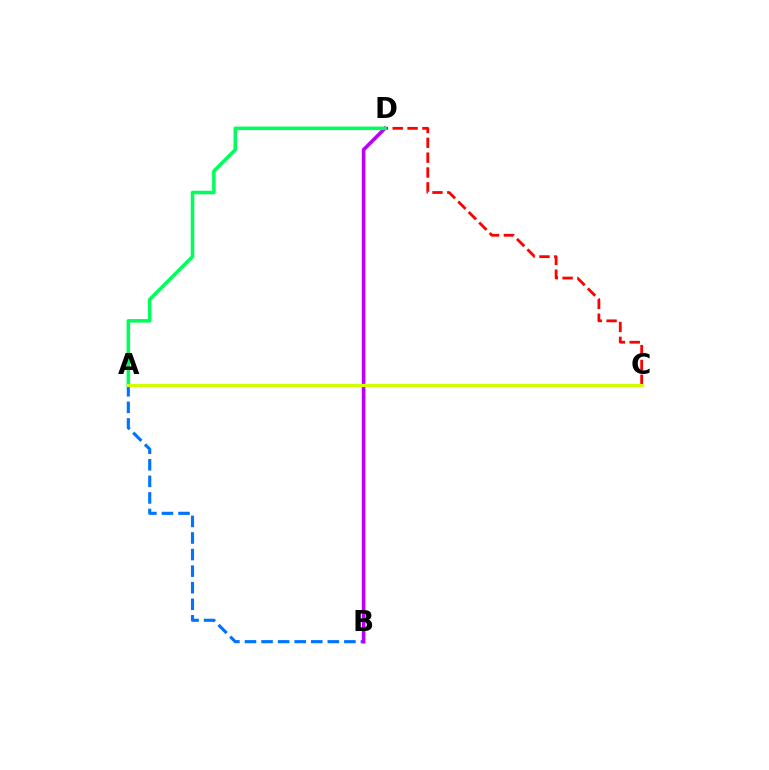{('A', 'B'): [{'color': '#0074ff', 'line_style': 'dashed', 'thickness': 2.25}], ('C', 'D'): [{'color': '#ff0000', 'line_style': 'dashed', 'thickness': 2.02}], ('B', 'D'): [{'color': '#b900ff', 'line_style': 'solid', 'thickness': 2.62}], ('A', 'D'): [{'color': '#00ff5c', 'line_style': 'solid', 'thickness': 2.55}], ('A', 'C'): [{'color': '#d1ff00', 'line_style': 'solid', 'thickness': 2.33}]}